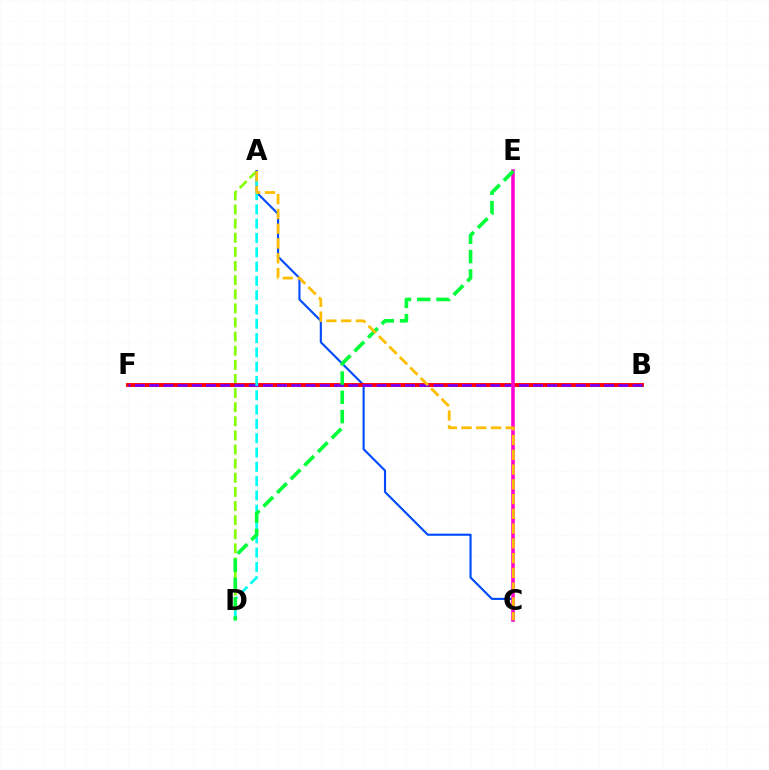{('A', 'D'): [{'color': '#84ff00', 'line_style': 'dashed', 'thickness': 1.92}, {'color': '#00fff6', 'line_style': 'dashed', 'thickness': 1.94}], ('A', 'C'): [{'color': '#004bff', 'line_style': 'solid', 'thickness': 1.54}, {'color': '#ffbd00', 'line_style': 'dashed', 'thickness': 2.01}], ('B', 'F'): [{'color': '#ff0000', 'line_style': 'solid', 'thickness': 2.79}, {'color': '#7200ff', 'line_style': 'dashed', 'thickness': 1.93}], ('C', 'E'): [{'color': '#ff00cf', 'line_style': 'solid', 'thickness': 2.55}], ('D', 'E'): [{'color': '#00ff39', 'line_style': 'dashed', 'thickness': 2.62}]}